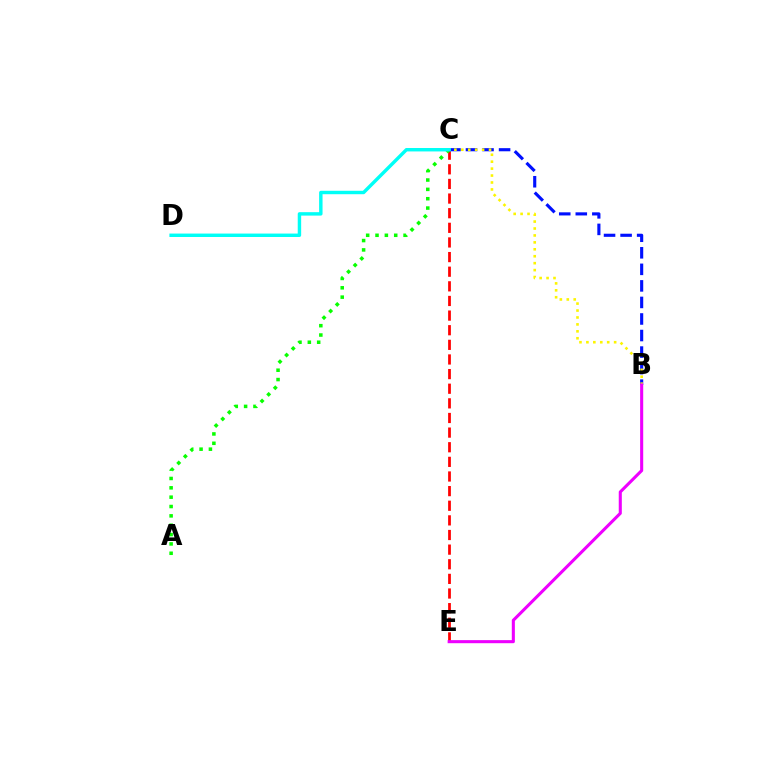{('C', 'E'): [{'color': '#ff0000', 'line_style': 'dashed', 'thickness': 1.99}], ('A', 'C'): [{'color': '#08ff00', 'line_style': 'dotted', 'thickness': 2.54}], ('B', 'C'): [{'color': '#0010ff', 'line_style': 'dashed', 'thickness': 2.25}, {'color': '#fcf500', 'line_style': 'dotted', 'thickness': 1.88}], ('C', 'D'): [{'color': '#00fff6', 'line_style': 'solid', 'thickness': 2.47}], ('B', 'E'): [{'color': '#ee00ff', 'line_style': 'solid', 'thickness': 2.21}]}